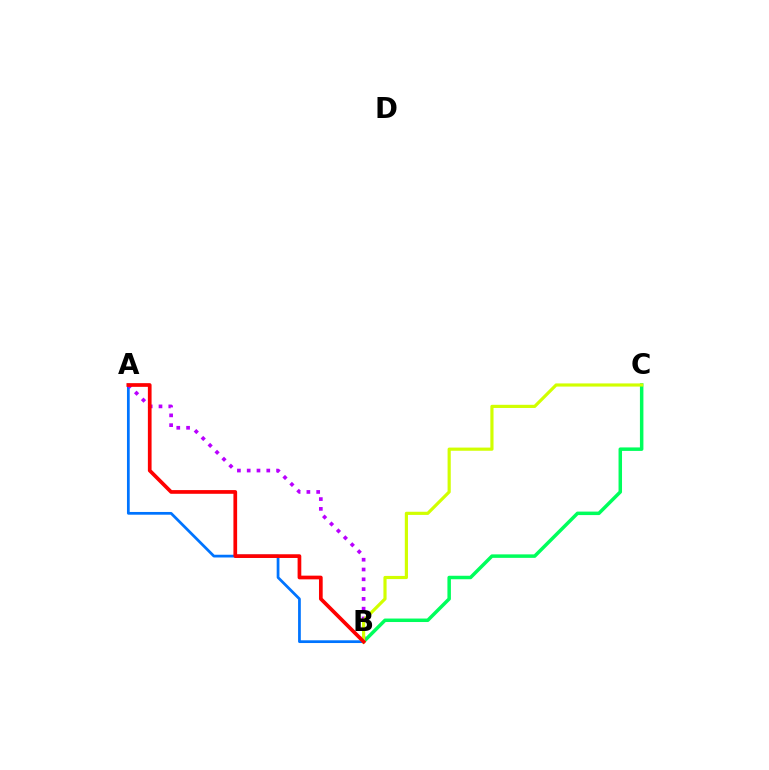{('A', 'B'): [{'color': '#0074ff', 'line_style': 'solid', 'thickness': 1.97}, {'color': '#b900ff', 'line_style': 'dotted', 'thickness': 2.66}, {'color': '#ff0000', 'line_style': 'solid', 'thickness': 2.66}], ('B', 'C'): [{'color': '#00ff5c', 'line_style': 'solid', 'thickness': 2.51}, {'color': '#d1ff00', 'line_style': 'solid', 'thickness': 2.28}]}